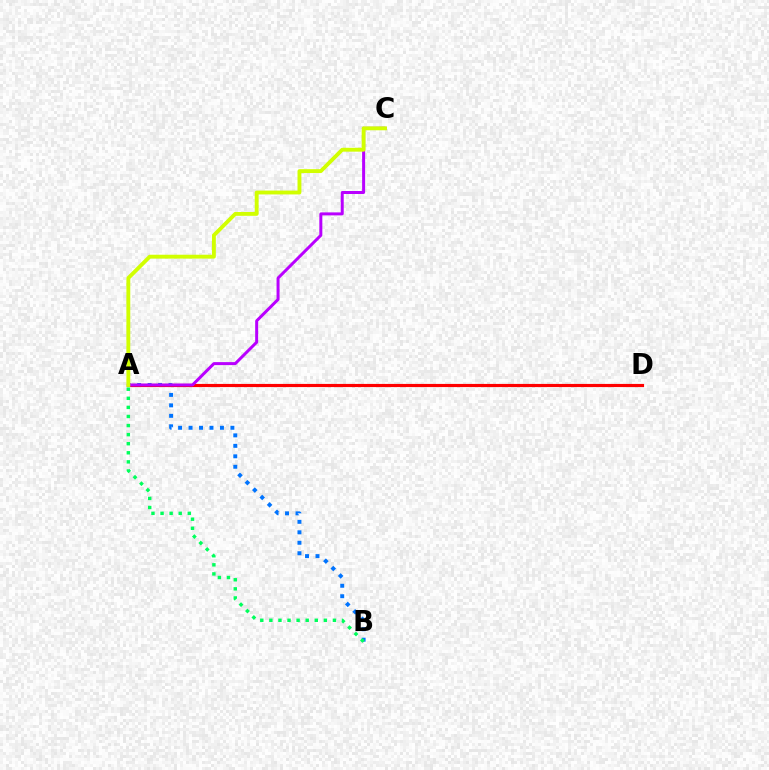{('A', 'B'): [{'color': '#0074ff', 'line_style': 'dotted', 'thickness': 2.84}, {'color': '#00ff5c', 'line_style': 'dotted', 'thickness': 2.47}], ('A', 'D'): [{'color': '#ff0000', 'line_style': 'solid', 'thickness': 2.27}], ('A', 'C'): [{'color': '#b900ff', 'line_style': 'solid', 'thickness': 2.15}, {'color': '#d1ff00', 'line_style': 'solid', 'thickness': 2.78}]}